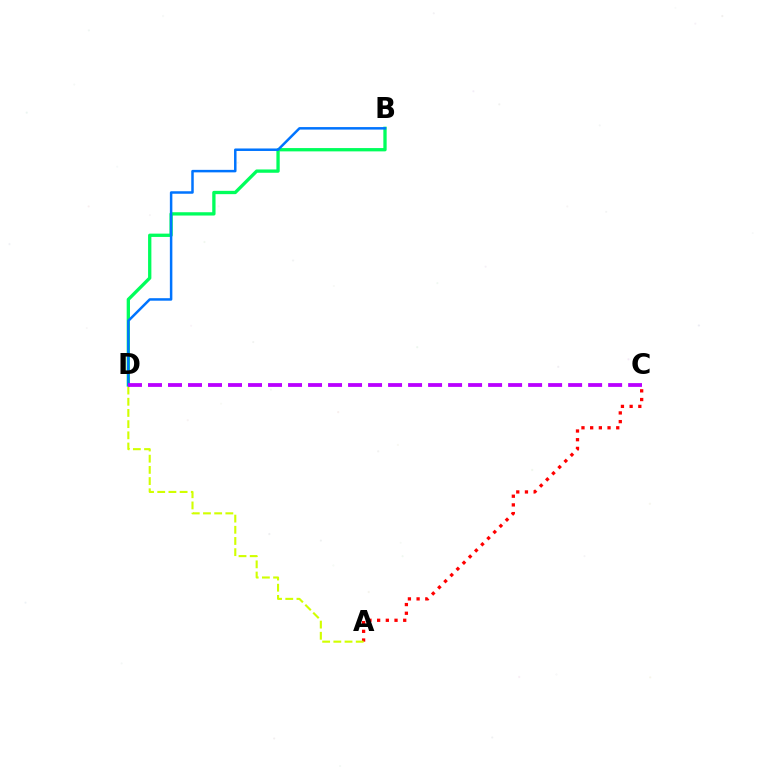{('B', 'D'): [{'color': '#00ff5c', 'line_style': 'solid', 'thickness': 2.38}, {'color': '#0074ff', 'line_style': 'solid', 'thickness': 1.8}], ('A', 'C'): [{'color': '#ff0000', 'line_style': 'dotted', 'thickness': 2.36}], ('A', 'D'): [{'color': '#d1ff00', 'line_style': 'dashed', 'thickness': 1.52}], ('C', 'D'): [{'color': '#b900ff', 'line_style': 'dashed', 'thickness': 2.72}]}